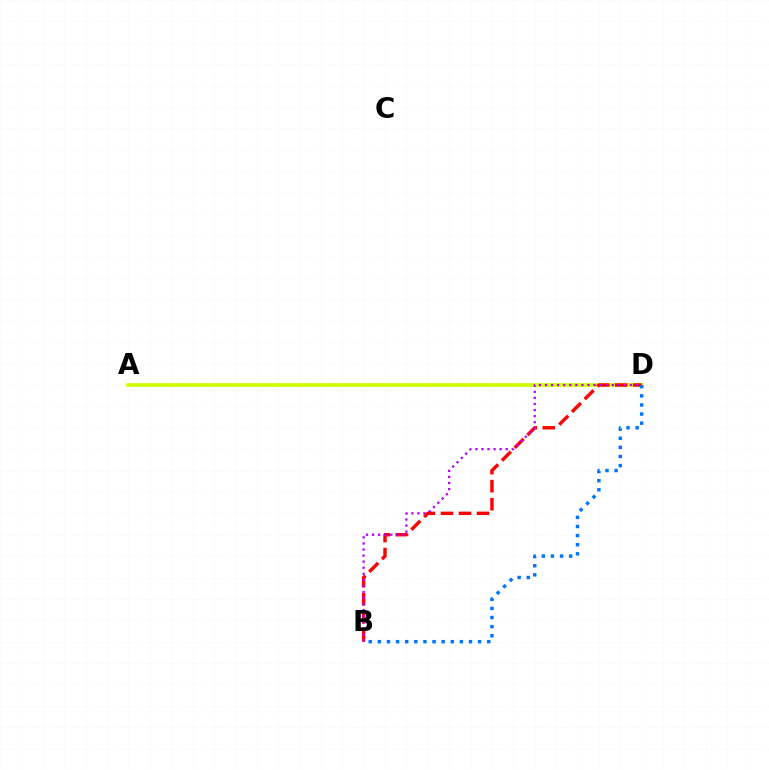{('A', 'D'): [{'color': '#00ff5c', 'line_style': 'dashed', 'thickness': 1.59}, {'color': '#d1ff00', 'line_style': 'solid', 'thickness': 2.68}], ('B', 'D'): [{'color': '#ff0000', 'line_style': 'dashed', 'thickness': 2.45}, {'color': '#b900ff', 'line_style': 'dotted', 'thickness': 1.65}, {'color': '#0074ff', 'line_style': 'dotted', 'thickness': 2.48}]}